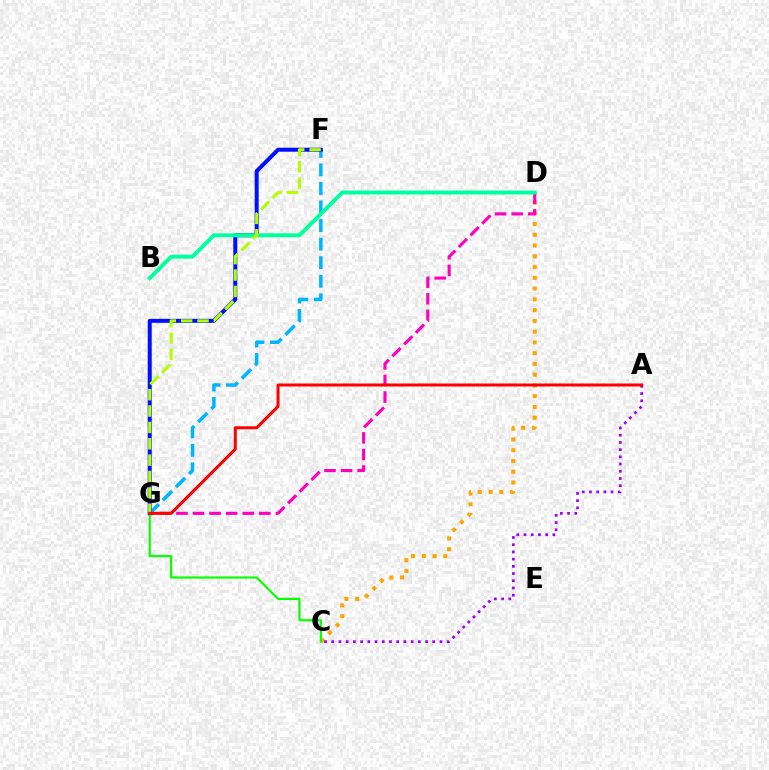{('F', 'G'): [{'color': '#00b5ff', 'line_style': 'dashed', 'thickness': 2.52}, {'color': '#0010ff', 'line_style': 'solid', 'thickness': 2.87}, {'color': '#b3ff00', 'line_style': 'dashed', 'thickness': 2.22}], ('C', 'D'): [{'color': '#ffa500', 'line_style': 'dotted', 'thickness': 2.92}], ('D', 'G'): [{'color': '#ff00bd', 'line_style': 'dashed', 'thickness': 2.25}], ('B', 'D'): [{'color': '#00ff9d', 'line_style': 'solid', 'thickness': 2.82}], ('A', 'C'): [{'color': '#9b00ff', 'line_style': 'dotted', 'thickness': 1.96}], ('C', 'G'): [{'color': '#08ff00', 'line_style': 'solid', 'thickness': 1.55}], ('A', 'G'): [{'color': '#ff0000', 'line_style': 'solid', 'thickness': 2.16}]}